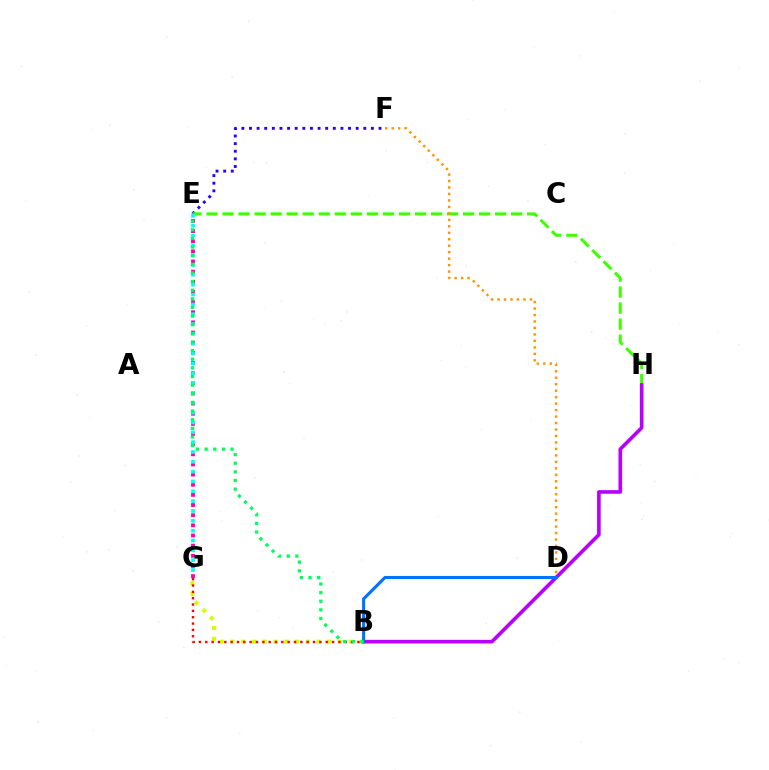{('E', 'F'): [{'color': '#2500ff', 'line_style': 'dotted', 'thickness': 2.07}], ('B', 'G'): [{'color': '#d1ff00', 'line_style': 'dotted', 'thickness': 2.92}, {'color': '#ff0000', 'line_style': 'dotted', 'thickness': 1.72}], ('E', 'H'): [{'color': '#3dff00', 'line_style': 'dashed', 'thickness': 2.18}], ('B', 'H'): [{'color': '#b900ff', 'line_style': 'solid', 'thickness': 2.62}], ('E', 'G'): [{'color': '#ff00ac', 'line_style': 'dotted', 'thickness': 2.76}, {'color': '#00fff6', 'line_style': 'dotted', 'thickness': 2.67}], ('D', 'F'): [{'color': '#ff9400', 'line_style': 'dotted', 'thickness': 1.76}], ('B', 'D'): [{'color': '#0074ff', 'line_style': 'solid', 'thickness': 2.22}], ('B', 'E'): [{'color': '#00ff5c', 'line_style': 'dotted', 'thickness': 2.35}]}